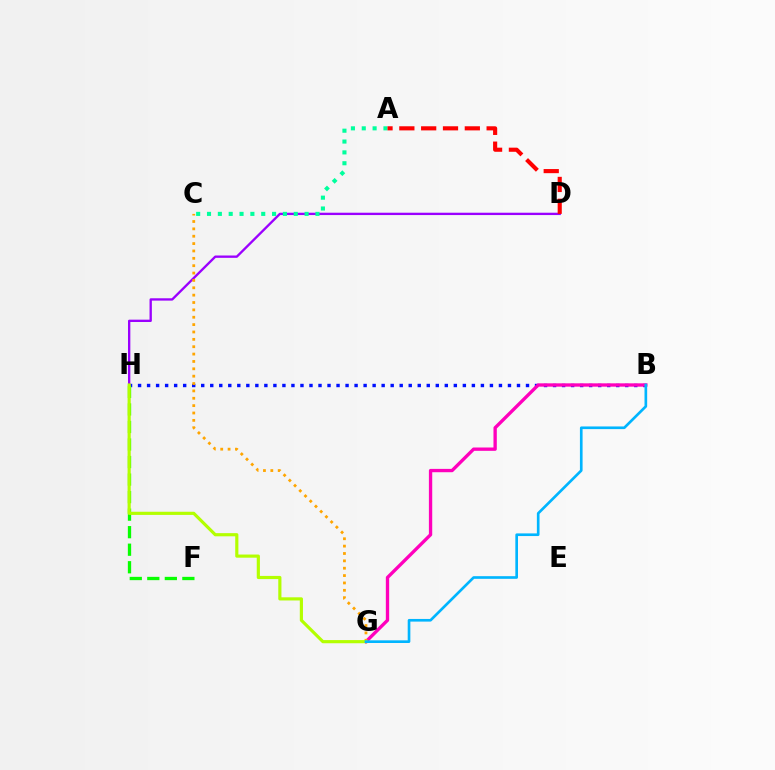{('B', 'H'): [{'color': '#0010ff', 'line_style': 'dotted', 'thickness': 2.45}], ('D', 'H'): [{'color': '#9b00ff', 'line_style': 'solid', 'thickness': 1.68}], ('F', 'H'): [{'color': '#08ff00', 'line_style': 'dashed', 'thickness': 2.38}], ('B', 'G'): [{'color': '#ff00bd', 'line_style': 'solid', 'thickness': 2.4}, {'color': '#00b5ff', 'line_style': 'solid', 'thickness': 1.91}], ('A', 'C'): [{'color': '#00ff9d', 'line_style': 'dotted', 'thickness': 2.95}], ('C', 'G'): [{'color': '#ffa500', 'line_style': 'dotted', 'thickness': 2.0}], ('G', 'H'): [{'color': '#b3ff00', 'line_style': 'solid', 'thickness': 2.28}], ('A', 'D'): [{'color': '#ff0000', 'line_style': 'dashed', 'thickness': 2.96}]}